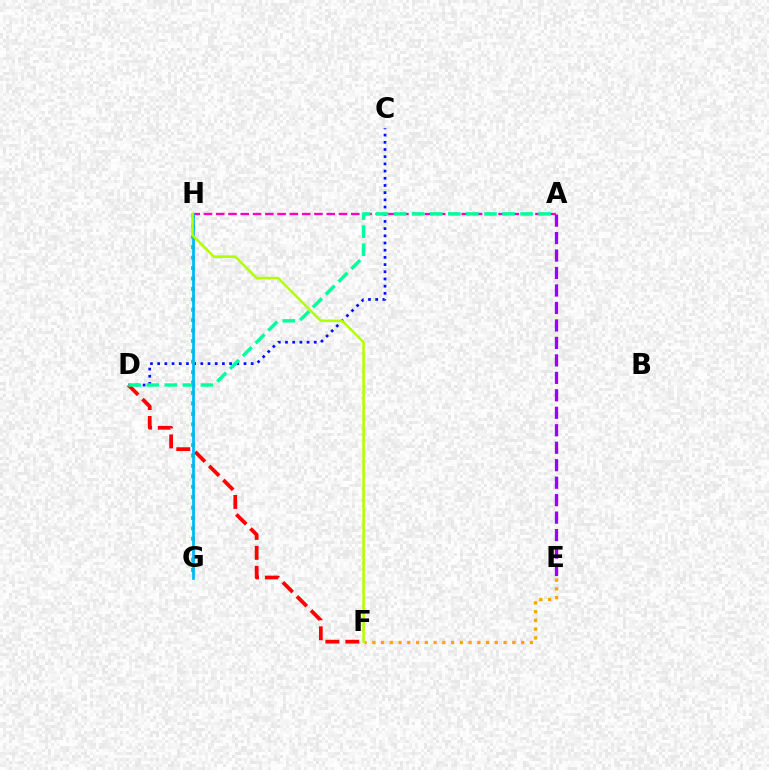{('A', 'H'): [{'color': '#ff00bd', 'line_style': 'dashed', 'thickness': 1.67}], ('E', 'F'): [{'color': '#ffa500', 'line_style': 'dotted', 'thickness': 2.38}], ('C', 'D'): [{'color': '#0010ff', 'line_style': 'dotted', 'thickness': 1.95}], ('D', 'F'): [{'color': '#ff0000', 'line_style': 'dashed', 'thickness': 2.71}], ('A', 'E'): [{'color': '#9b00ff', 'line_style': 'dashed', 'thickness': 2.37}], ('G', 'H'): [{'color': '#08ff00', 'line_style': 'dotted', 'thickness': 2.83}, {'color': '#00b5ff', 'line_style': 'solid', 'thickness': 1.96}], ('A', 'D'): [{'color': '#00ff9d', 'line_style': 'dashed', 'thickness': 2.45}], ('F', 'H'): [{'color': '#b3ff00', 'line_style': 'solid', 'thickness': 1.85}]}